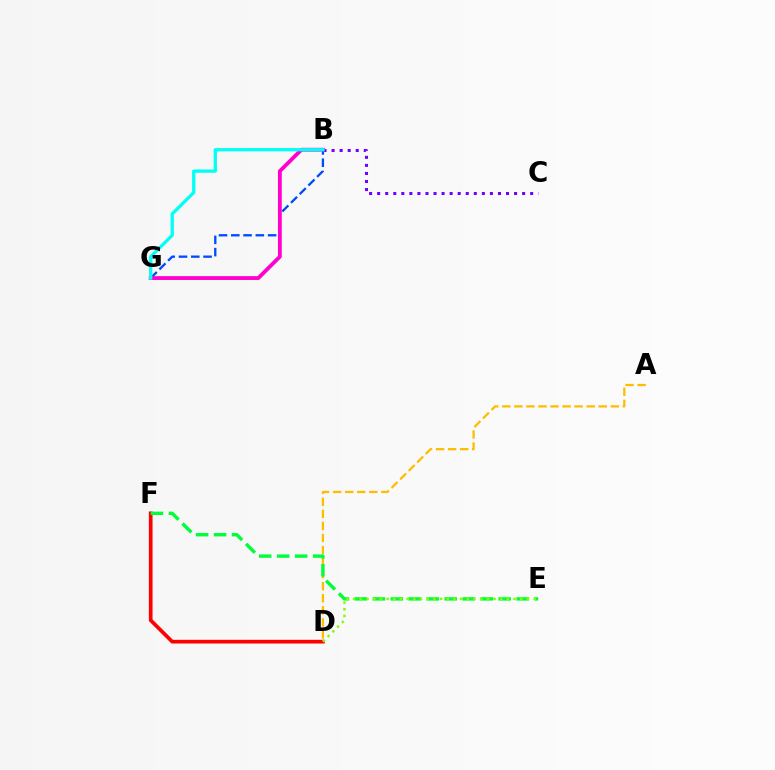{('A', 'D'): [{'color': '#ffbd00', 'line_style': 'dashed', 'thickness': 1.64}], ('D', 'F'): [{'color': '#ff0000', 'line_style': 'solid', 'thickness': 2.66}], ('E', 'F'): [{'color': '#00ff39', 'line_style': 'dashed', 'thickness': 2.44}], ('D', 'E'): [{'color': '#84ff00', 'line_style': 'dotted', 'thickness': 1.82}], ('B', 'G'): [{'color': '#004bff', 'line_style': 'dashed', 'thickness': 1.67}, {'color': '#ff00cf', 'line_style': 'solid', 'thickness': 2.75}, {'color': '#00fff6', 'line_style': 'solid', 'thickness': 2.36}], ('B', 'C'): [{'color': '#7200ff', 'line_style': 'dotted', 'thickness': 2.19}]}